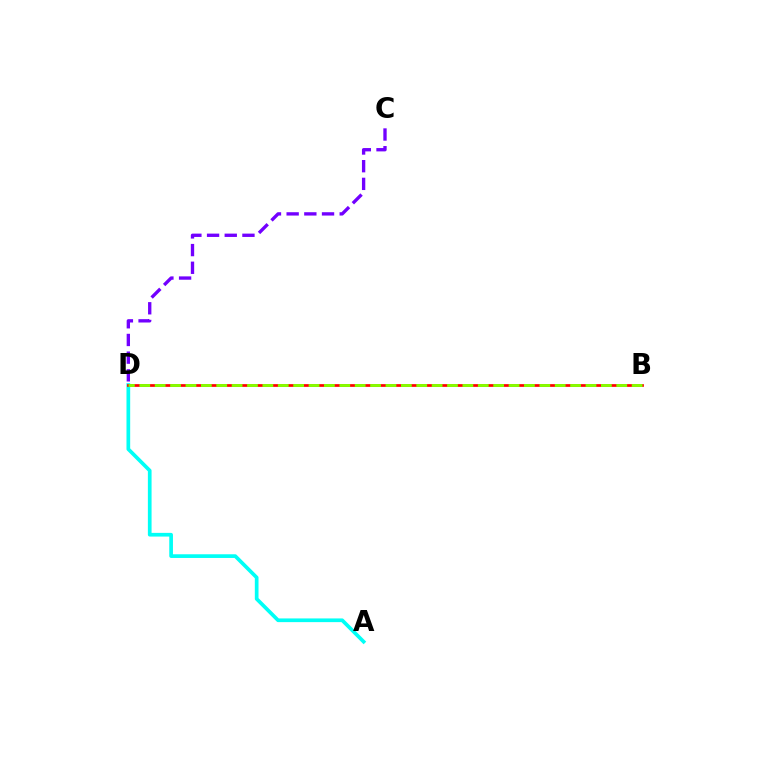{('A', 'D'): [{'color': '#00fff6', 'line_style': 'solid', 'thickness': 2.66}], ('C', 'D'): [{'color': '#7200ff', 'line_style': 'dashed', 'thickness': 2.4}], ('B', 'D'): [{'color': '#ff0000', 'line_style': 'solid', 'thickness': 1.96}, {'color': '#84ff00', 'line_style': 'dashed', 'thickness': 2.09}]}